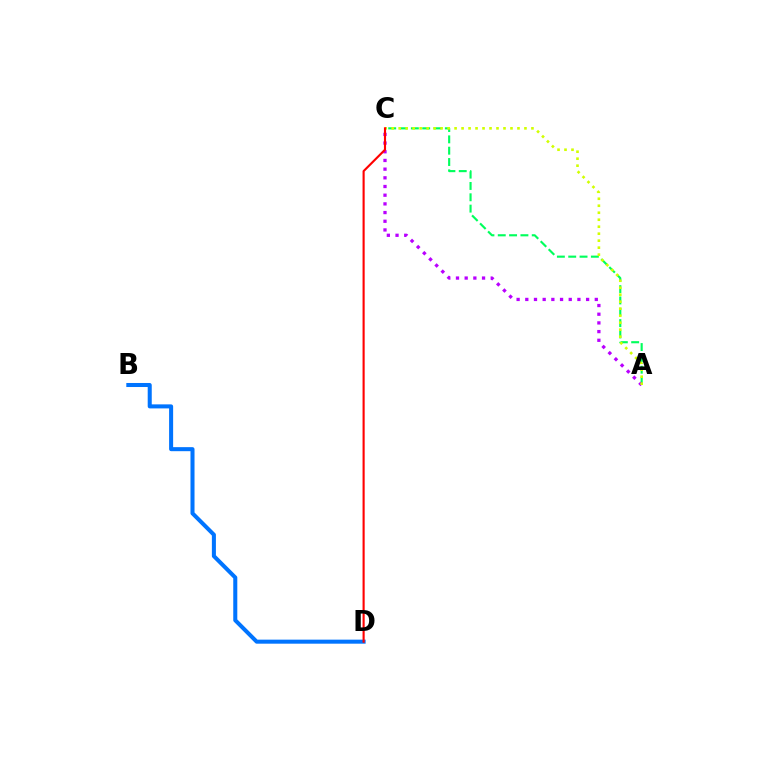{('A', 'C'): [{'color': '#00ff5c', 'line_style': 'dashed', 'thickness': 1.54}, {'color': '#b900ff', 'line_style': 'dotted', 'thickness': 2.36}, {'color': '#d1ff00', 'line_style': 'dotted', 'thickness': 1.9}], ('B', 'D'): [{'color': '#0074ff', 'line_style': 'solid', 'thickness': 2.91}], ('C', 'D'): [{'color': '#ff0000', 'line_style': 'solid', 'thickness': 1.53}]}